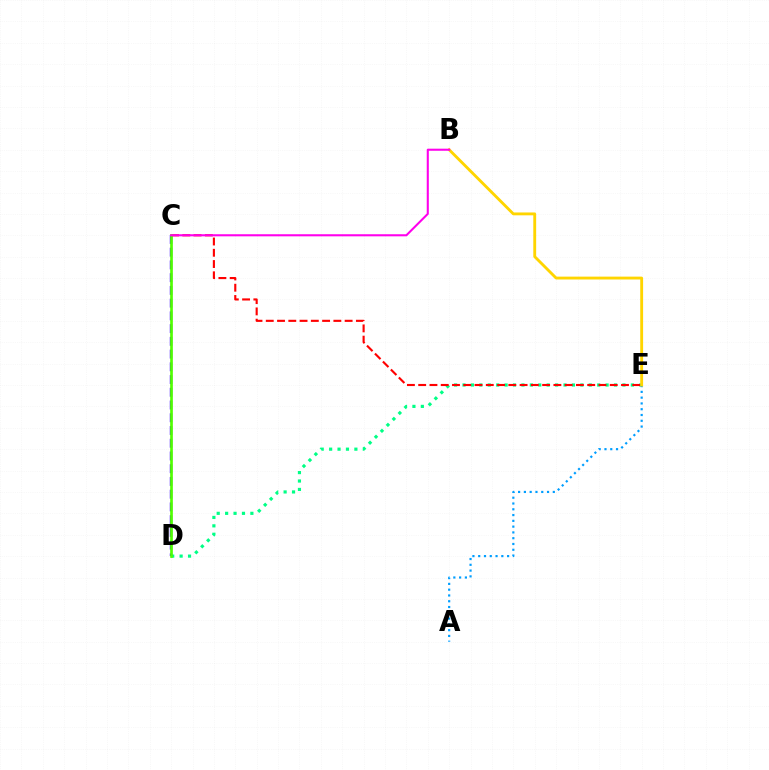{('D', 'E'): [{'color': '#00ff86', 'line_style': 'dotted', 'thickness': 2.29}], ('A', 'E'): [{'color': '#009eff', 'line_style': 'dotted', 'thickness': 1.57}], ('C', 'E'): [{'color': '#ff0000', 'line_style': 'dashed', 'thickness': 1.53}], ('C', 'D'): [{'color': '#3700ff', 'line_style': 'dashed', 'thickness': 1.73}, {'color': '#4fff00', 'line_style': 'solid', 'thickness': 1.93}], ('B', 'E'): [{'color': '#ffd500', 'line_style': 'solid', 'thickness': 2.06}], ('B', 'C'): [{'color': '#ff00ed', 'line_style': 'solid', 'thickness': 1.5}]}